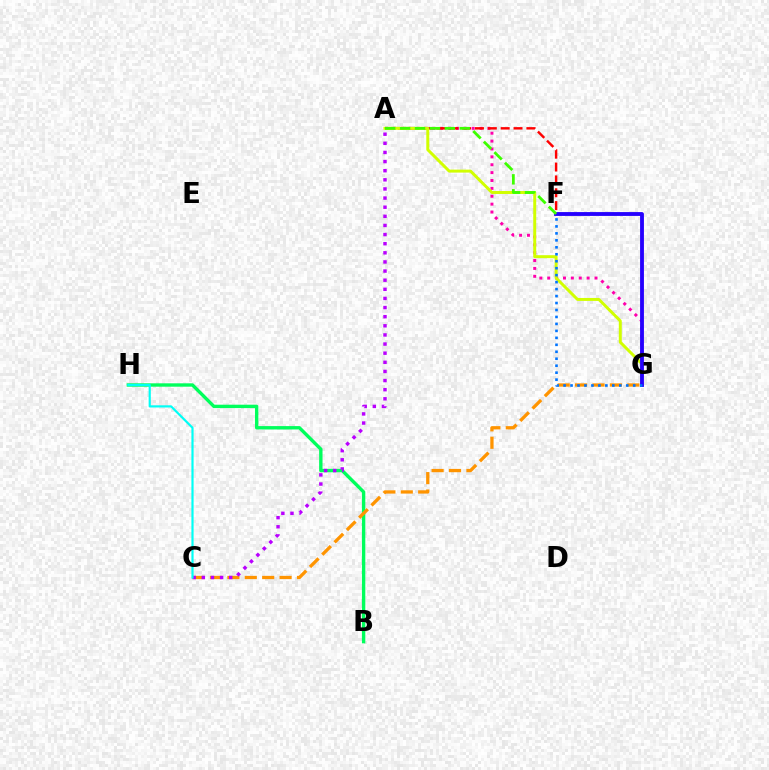{('A', 'G'): [{'color': '#ff00ac', 'line_style': 'dotted', 'thickness': 2.14}, {'color': '#d1ff00', 'line_style': 'solid', 'thickness': 2.14}], ('A', 'F'): [{'color': '#ff0000', 'line_style': 'dashed', 'thickness': 1.75}, {'color': '#3dff00', 'line_style': 'dashed', 'thickness': 2.03}], ('F', 'G'): [{'color': '#2500ff', 'line_style': 'solid', 'thickness': 2.77}, {'color': '#0074ff', 'line_style': 'dotted', 'thickness': 1.89}], ('B', 'H'): [{'color': '#00ff5c', 'line_style': 'solid', 'thickness': 2.43}], ('C', 'G'): [{'color': '#ff9400', 'line_style': 'dashed', 'thickness': 2.36}], ('A', 'C'): [{'color': '#b900ff', 'line_style': 'dotted', 'thickness': 2.48}], ('C', 'H'): [{'color': '#00fff6', 'line_style': 'solid', 'thickness': 1.57}]}